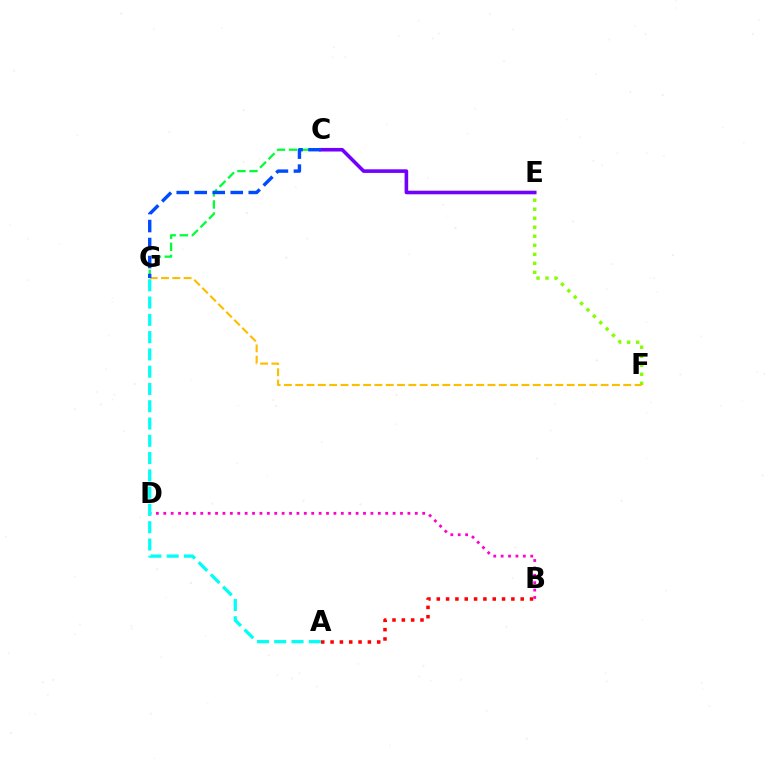{('A', 'B'): [{'color': '#ff0000', 'line_style': 'dotted', 'thickness': 2.53}], ('B', 'D'): [{'color': '#ff00cf', 'line_style': 'dotted', 'thickness': 2.01}], ('E', 'F'): [{'color': '#84ff00', 'line_style': 'dotted', 'thickness': 2.45}], ('C', 'G'): [{'color': '#00ff39', 'line_style': 'dashed', 'thickness': 1.64}, {'color': '#004bff', 'line_style': 'dashed', 'thickness': 2.45}], ('F', 'G'): [{'color': '#ffbd00', 'line_style': 'dashed', 'thickness': 1.54}], ('C', 'E'): [{'color': '#7200ff', 'line_style': 'solid', 'thickness': 2.58}], ('A', 'G'): [{'color': '#00fff6', 'line_style': 'dashed', 'thickness': 2.35}]}